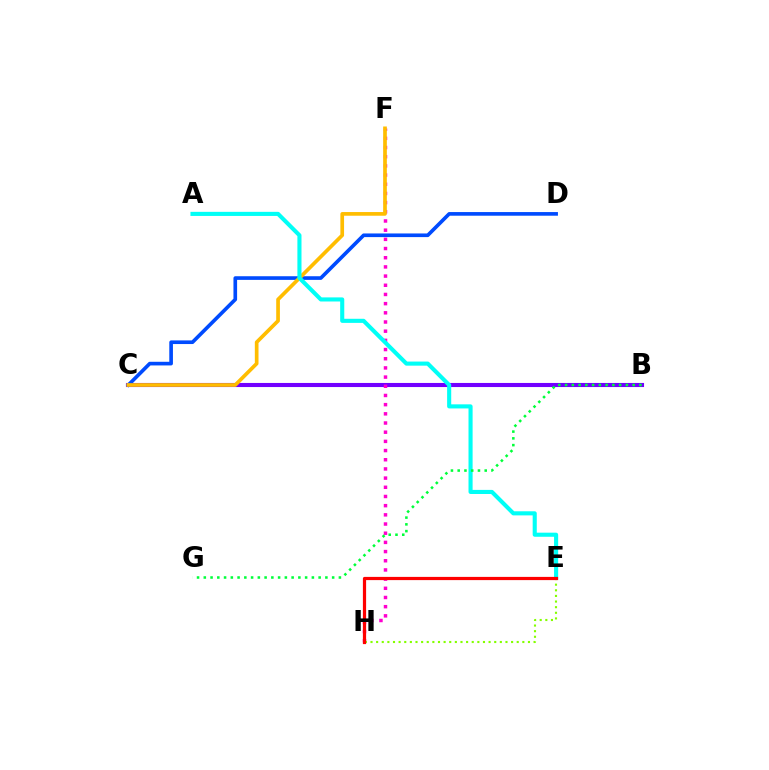{('B', 'C'): [{'color': '#7200ff', 'line_style': 'solid', 'thickness': 2.95}], ('C', 'D'): [{'color': '#004bff', 'line_style': 'solid', 'thickness': 2.63}], ('F', 'H'): [{'color': '#ff00cf', 'line_style': 'dotted', 'thickness': 2.49}], ('E', 'H'): [{'color': '#84ff00', 'line_style': 'dotted', 'thickness': 1.53}, {'color': '#ff0000', 'line_style': 'solid', 'thickness': 2.31}], ('C', 'F'): [{'color': '#ffbd00', 'line_style': 'solid', 'thickness': 2.65}], ('A', 'E'): [{'color': '#00fff6', 'line_style': 'solid', 'thickness': 2.95}], ('B', 'G'): [{'color': '#00ff39', 'line_style': 'dotted', 'thickness': 1.84}]}